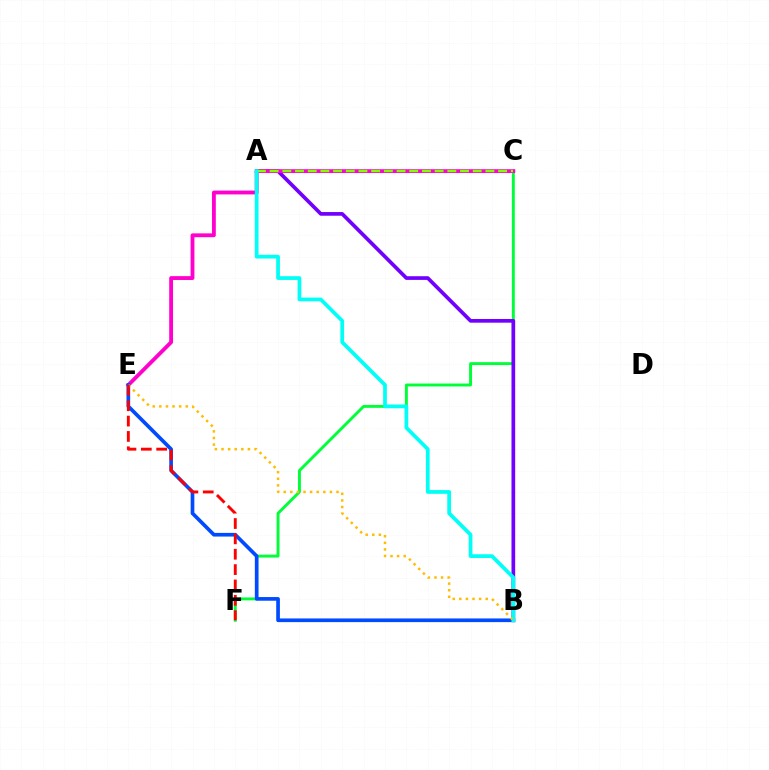{('C', 'F'): [{'color': '#00ff39', 'line_style': 'solid', 'thickness': 2.1}], ('A', 'B'): [{'color': '#7200ff', 'line_style': 'solid', 'thickness': 2.66}, {'color': '#00fff6', 'line_style': 'solid', 'thickness': 2.69}], ('C', 'E'): [{'color': '#ff00cf', 'line_style': 'solid', 'thickness': 2.76}], ('B', 'E'): [{'color': '#004bff', 'line_style': 'solid', 'thickness': 2.64}, {'color': '#ffbd00', 'line_style': 'dotted', 'thickness': 1.79}], ('A', 'C'): [{'color': '#84ff00', 'line_style': 'dashed', 'thickness': 1.72}], ('E', 'F'): [{'color': '#ff0000', 'line_style': 'dashed', 'thickness': 2.09}]}